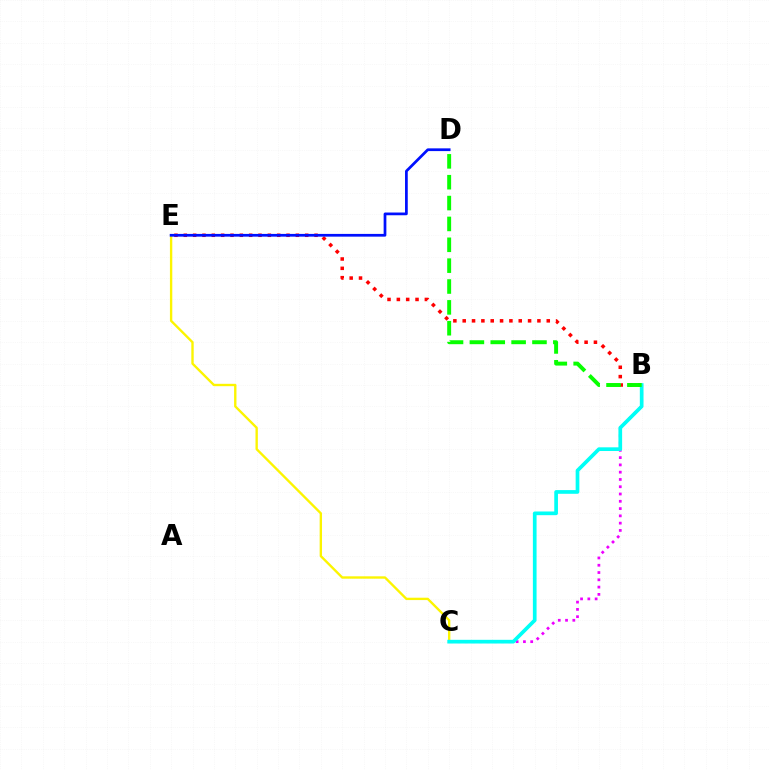{('C', 'E'): [{'color': '#fcf500', 'line_style': 'solid', 'thickness': 1.7}], ('B', 'E'): [{'color': '#ff0000', 'line_style': 'dotted', 'thickness': 2.54}], ('B', 'C'): [{'color': '#ee00ff', 'line_style': 'dotted', 'thickness': 1.98}, {'color': '#00fff6', 'line_style': 'solid', 'thickness': 2.66}], ('B', 'D'): [{'color': '#08ff00', 'line_style': 'dashed', 'thickness': 2.83}], ('D', 'E'): [{'color': '#0010ff', 'line_style': 'solid', 'thickness': 1.97}]}